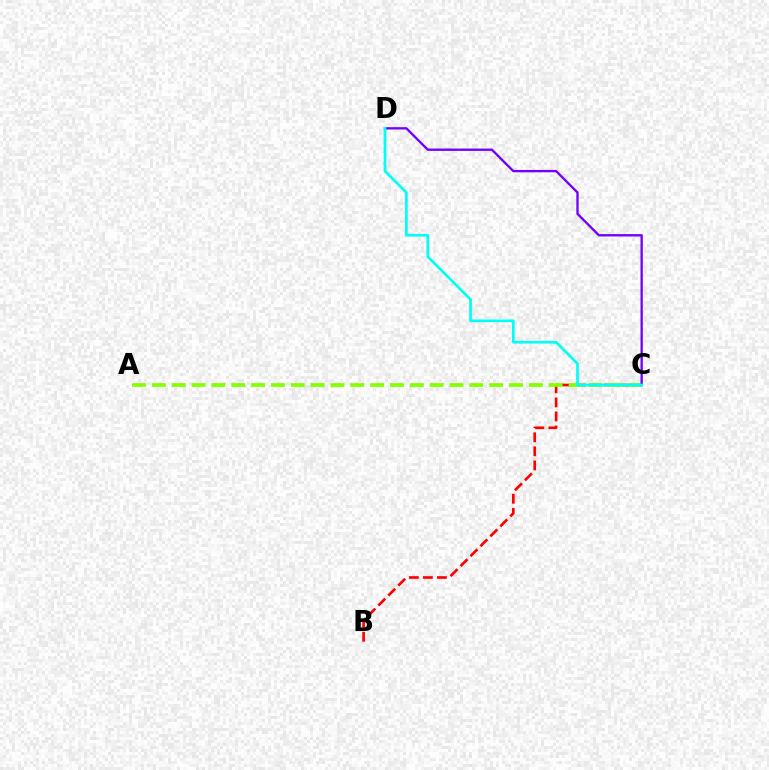{('B', 'C'): [{'color': '#ff0000', 'line_style': 'dashed', 'thickness': 1.91}], ('A', 'C'): [{'color': '#84ff00', 'line_style': 'dashed', 'thickness': 2.7}], ('C', 'D'): [{'color': '#7200ff', 'line_style': 'solid', 'thickness': 1.68}, {'color': '#00fff6', 'line_style': 'solid', 'thickness': 1.93}]}